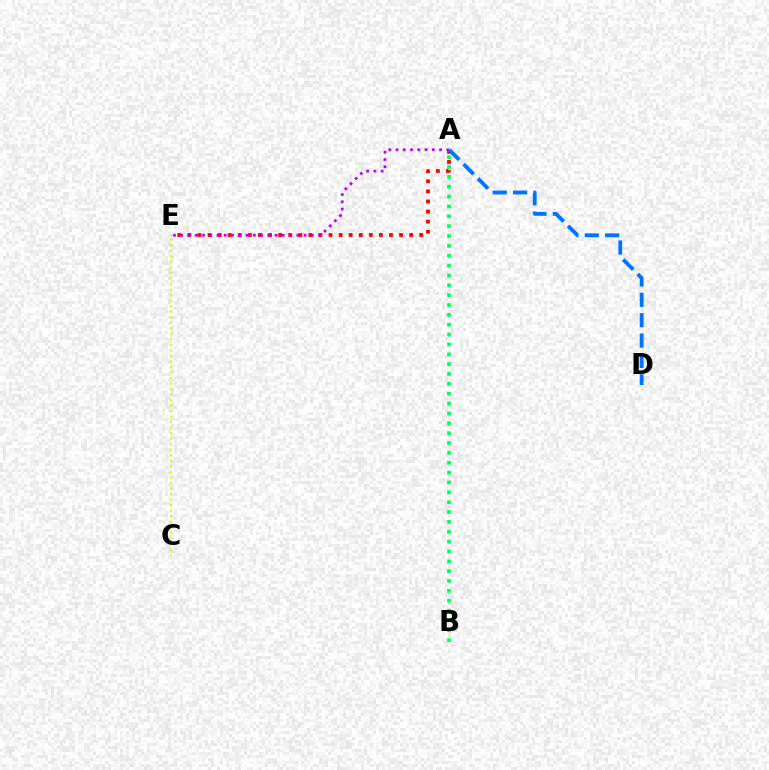{('A', 'E'): [{'color': '#ff0000', 'line_style': 'dotted', 'thickness': 2.74}, {'color': '#b900ff', 'line_style': 'dotted', 'thickness': 1.97}], ('C', 'E'): [{'color': '#d1ff00', 'line_style': 'dotted', 'thickness': 1.5}], ('A', 'B'): [{'color': '#00ff5c', 'line_style': 'dotted', 'thickness': 2.68}], ('A', 'D'): [{'color': '#0074ff', 'line_style': 'dashed', 'thickness': 2.77}]}